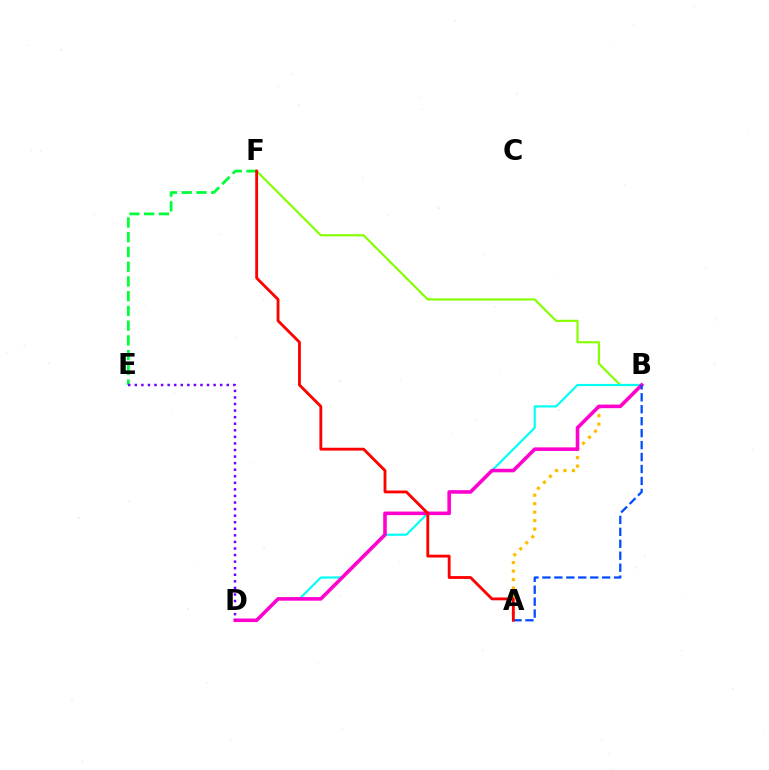{('A', 'B'): [{'color': '#ffbd00', 'line_style': 'dotted', 'thickness': 2.3}, {'color': '#004bff', 'line_style': 'dashed', 'thickness': 1.62}], ('B', 'F'): [{'color': '#84ff00', 'line_style': 'solid', 'thickness': 1.55}], ('B', 'D'): [{'color': '#00fff6', 'line_style': 'solid', 'thickness': 1.56}, {'color': '#ff00cf', 'line_style': 'solid', 'thickness': 2.57}], ('E', 'F'): [{'color': '#00ff39', 'line_style': 'dashed', 'thickness': 2.0}], ('A', 'F'): [{'color': '#ff0000', 'line_style': 'solid', 'thickness': 2.05}], ('D', 'E'): [{'color': '#7200ff', 'line_style': 'dotted', 'thickness': 1.78}]}